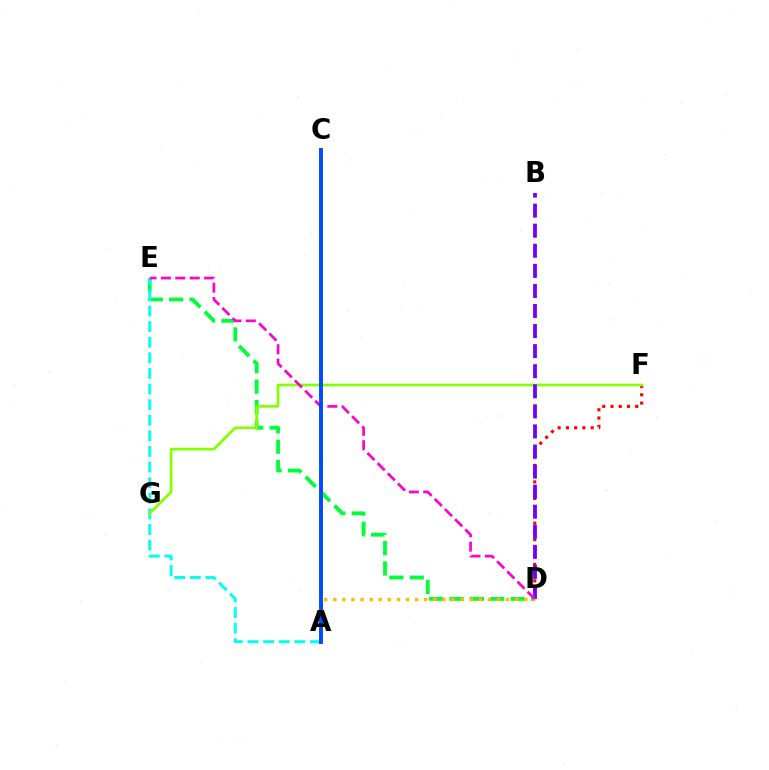{('D', 'E'): [{'color': '#00ff39', 'line_style': 'dashed', 'thickness': 2.77}, {'color': '#ff00cf', 'line_style': 'dashed', 'thickness': 1.95}], ('D', 'F'): [{'color': '#ff0000', 'line_style': 'dotted', 'thickness': 2.24}], ('A', 'E'): [{'color': '#00fff6', 'line_style': 'dashed', 'thickness': 2.12}], ('A', 'D'): [{'color': '#ffbd00', 'line_style': 'dotted', 'thickness': 2.47}], ('F', 'G'): [{'color': '#84ff00', 'line_style': 'solid', 'thickness': 1.93}], ('B', 'D'): [{'color': '#7200ff', 'line_style': 'dashed', 'thickness': 2.73}], ('A', 'C'): [{'color': '#004bff', 'line_style': 'solid', 'thickness': 2.83}]}